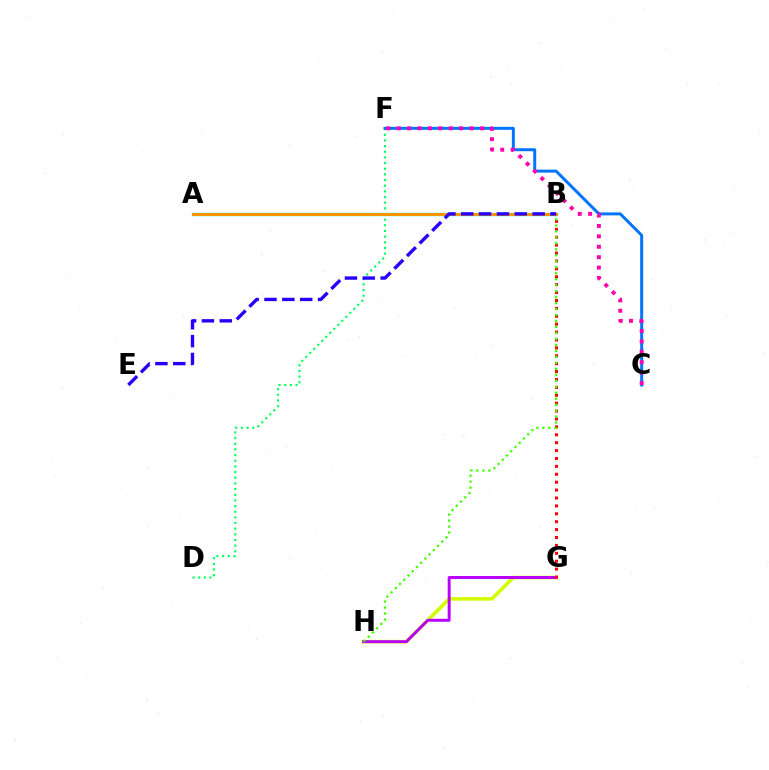{('G', 'H'): [{'color': '#d1ff00', 'line_style': 'solid', 'thickness': 2.59}, {'color': '#b900ff', 'line_style': 'solid', 'thickness': 2.12}], ('D', 'F'): [{'color': '#00ff5c', 'line_style': 'dotted', 'thickness': 1.54}], ('A', 'B'): [{'color': '#00fff6', 'line_style': 'solid', 'thickness': 2.41}, {'color': '#ff9400', 'line_style': 'solid', 'thickness': 2.13}], ('B', 'G'): [{'color': '#ff0000', 'line_style': 'dotted', 'thickness': 2.15}], ('B', 'H'): [{'color': '#3dff00', 'line_style': 'dotted', 'thickness': 1.62}], ('C', 'F'): [{'color': '#0074ff', 'line_style': 'solid', 'thickness': 2.14}, {'color': '#ff00ac', 'line_style': 'dotted', 'thickness': 2.83}], ('B', 'E'): [{'color': '#2500ff', 'line_style': 'dashed', 'thickness': 2.43}]}